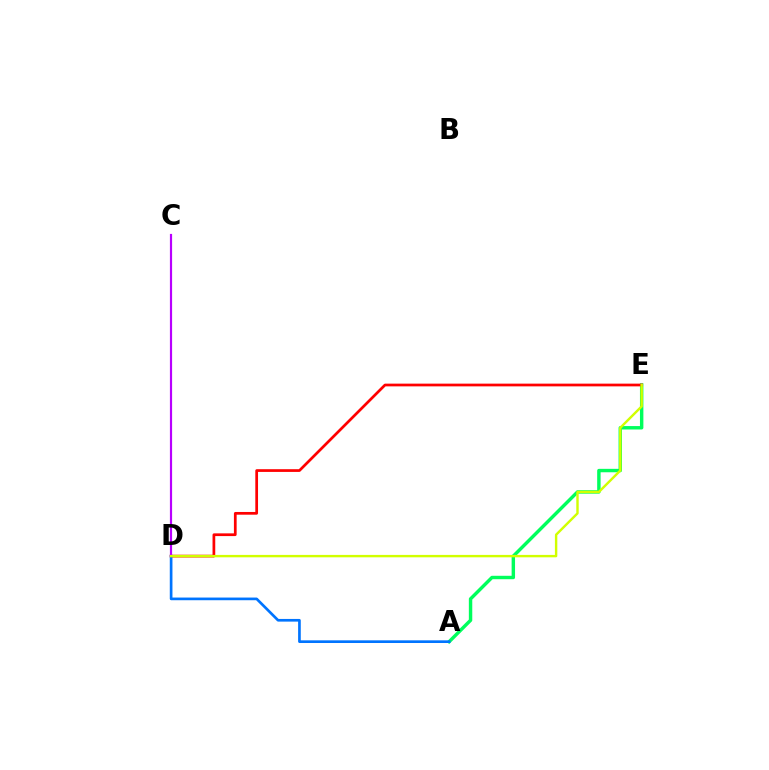{('A', 'E'): [{'color': '#00ff5c', 'line_style': 'solid', 'thickness': 2.46}], ('D', 'E'): [{'color': '#ff0000', 'line_style': 'solid', 'thickness': 1.96}, {'color': '#d1ff00', 'line_style': 'solid', 'thickness': 1.74}], ('A', 'D'): [{'color': '#0074ff', 'line_style': 'solid', 'thickness': 1.93}], ('C', 'D'): [{'color': '#b900ff', 'line_style': 'solid', 'thickness': 1.58}]}